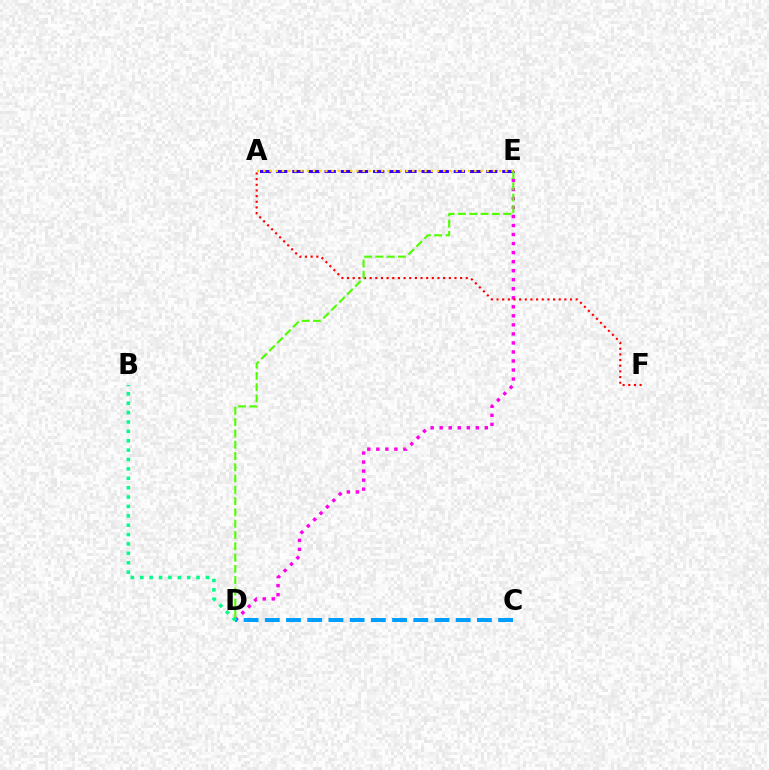{('D', 'E'): [{'color': '#ff00ed', 'line_style': 'dotted', 'thickness': 2.45}, {'color': '#4fff00', 'line_style': 'dashed', 'thickness': 1.53}], ('A', 'F'): [{'color': '#ff0000', 'line_style': 'dotted', 'thickness': 1.54}], ('A', 'E'): [{'color': '#3700ff', 'line_style': 'dashed', 'thickness': 2.19}, {'color': '#ffd500', 'line_style': 'dotted', 'thickness': 1.69}], ('C', 'D'): [{'color': '#009eff', 'line_style': 'dashed', 'thickness': 2.88}], ('B', 'D'): [{'color': '#00ff86', 'line_style': 'dotted', 'thickness': 2.55}]}